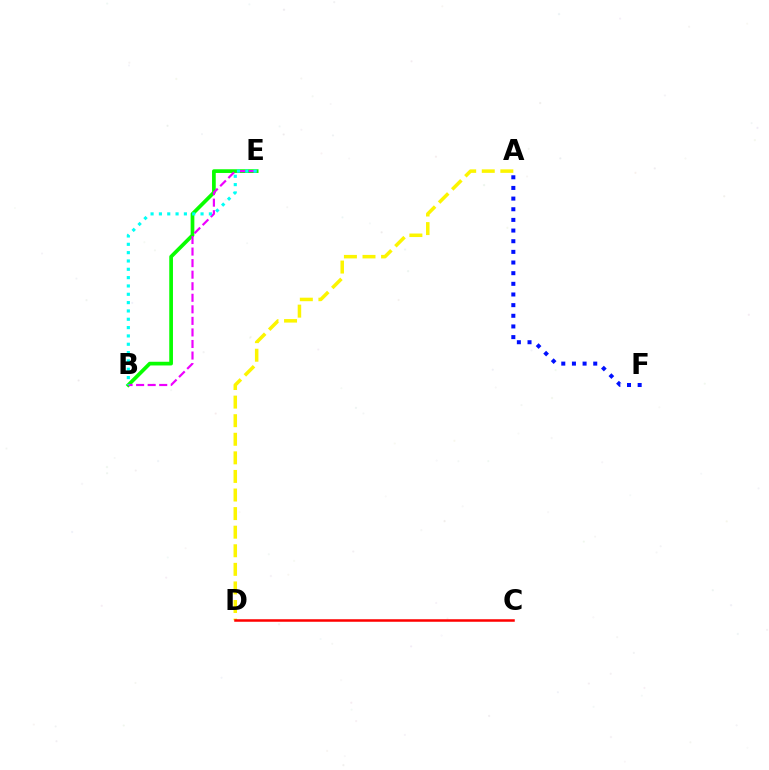{('A', 'F'): [{'color': '#0010ff', 'line_style': 'dotted', 'thickness': 2.89}], ('B', 'E'): [{'color': '#08ff00', 'line_style': 'solid', 'thickness': 2.67}, {'color': '#ee00ff', 'line_style': 'dashed', 'thickness': 1.57}, {'color': '#00fff6', 'line_style': 'dotted', 'thickness': 2.26}], ('A', 'D'): [{'color': '#fcf500', 'line_style': 'dashed', 'thickness': 2.52}], ('C', 'D'): [{'color': '#ff0000', 'line_style': 'solid', 'thickness': 1.81}]}